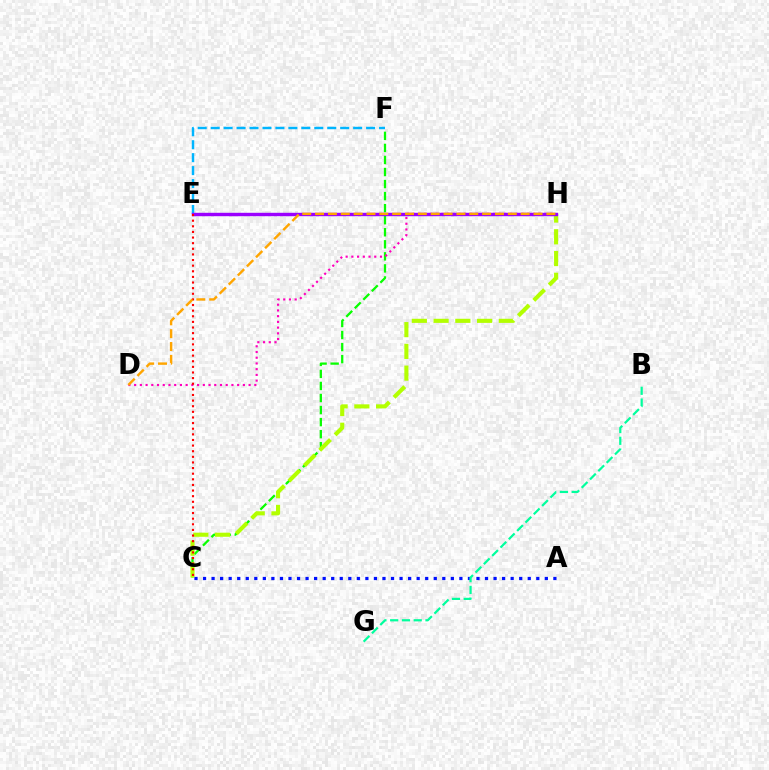{('E', 'F'): [{'color': '#00b5ff', 'line_style': 'dashed', 'thickness': 1.76}], ('C', 'F'): [{'color': '#08ff00', 'line_style': 'dashed', 'thickness': 1.64}], ('C', 'H'): [{'color': '#b3ff00', 'line_style': 'dashed', 'thickness': 2.95}], ('A', 'C'): [{'color': '#0010ff', 'line_style': 'dotted', 'thickness': 2.32}], ('B', 'G'): [{'color': '#00ff9d', 'line_style': 'dashed', 'thickness': 1.6}], ('D', 'H'): [{'color': '#ff00bd', 'line_style': 'dotted', 'thickness': 1.56}, {'color': '#ffa500', 'line_style': 'dashed', 'thickness': 1.75}], ('E', 'H'): [{'color': '#9b00ff', 'line_style': 'solid', 'thickness': 2.46}], ('C', 'E'): [{'color': '#ff0000', 'line_style': 'dotted', 'thickness': 1.53}]}